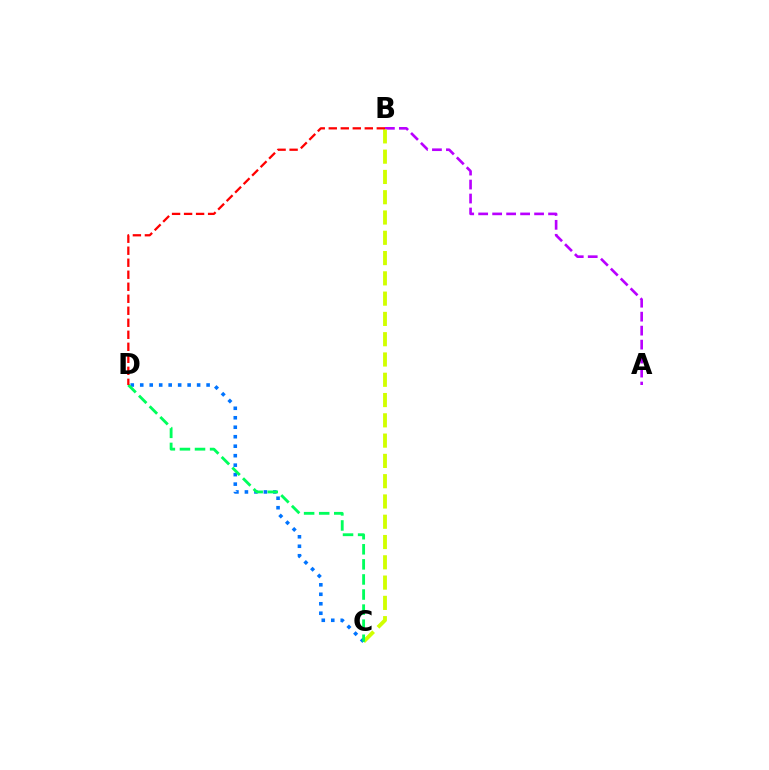{('A', 'B'): [{'color': '#b900ff', 'line_style': 'dashed', 'thickness': 1.9}], ('B', 'C'): [{'color': '#d1ff00', 'line_style': 'dashed', 'thickness': 2.76}], ('C', 'D'): [{'color': '#0074ff', 'line_style': 'dotted', 'thickness': 2.58}, {'color': '#00ff5c', 'line_style': 'dashed', 'thickness': 2.05}], ('B', 'D'): [{'color': '#ff0000', 'line_style': 'dashed', 'thickness': 1.63}]}